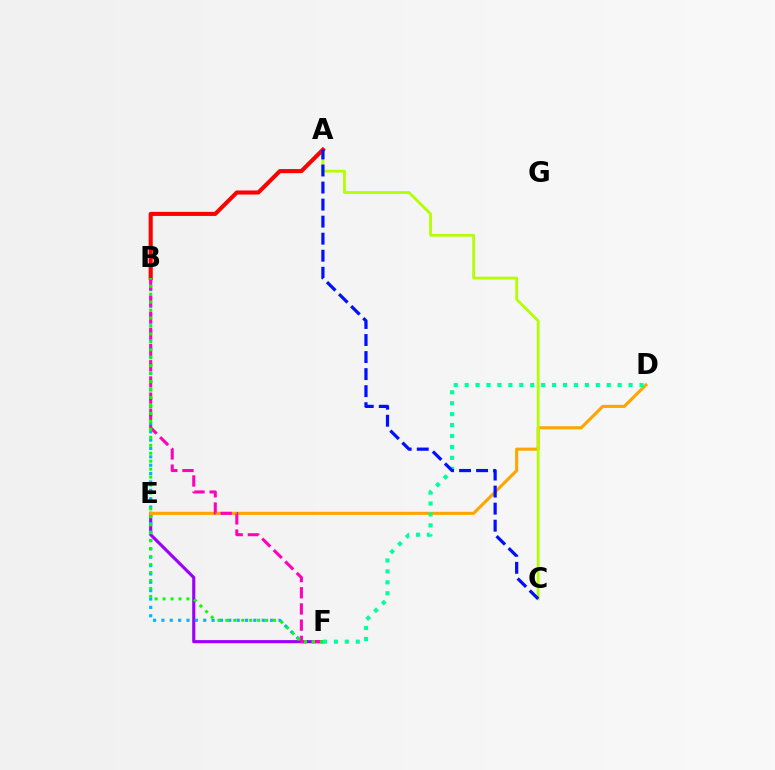{('E', 'F'): [{'color': '#9b00ff', 'line_style': 'solid', 'thickness': 2.24}], ('B', 'F'): [{'color': '#00b5ff', 'line_style': 'dotted', 'thickness': 2.27}, {'color': '#ff00bd', 'line_style': 'dashed', 'thickness': 2.2}, {'color': '#08ff00', 'line_style': 'dotted', 'thickness': 2.16}], ('D', 'E'): [{'color': '#ffa500', 'line_style': 'solid', 'thickness': 2.24}], ('A', 'C'): [{'color': '#b3ff00', 'line_style': 'solid', 'thickness': 2.0}, {'color': '#0010ff', 'line_style': 'dashed', 'thickness': 2.31}], ('D', 'F'): [{'color': '#00ff9d', 'line_style': 'dotted', 'thickness': 2.97}], ('A', 'B'): [{'color': '#ff0000', 'line_style': 'solid', 'thickness': 2.94}]}